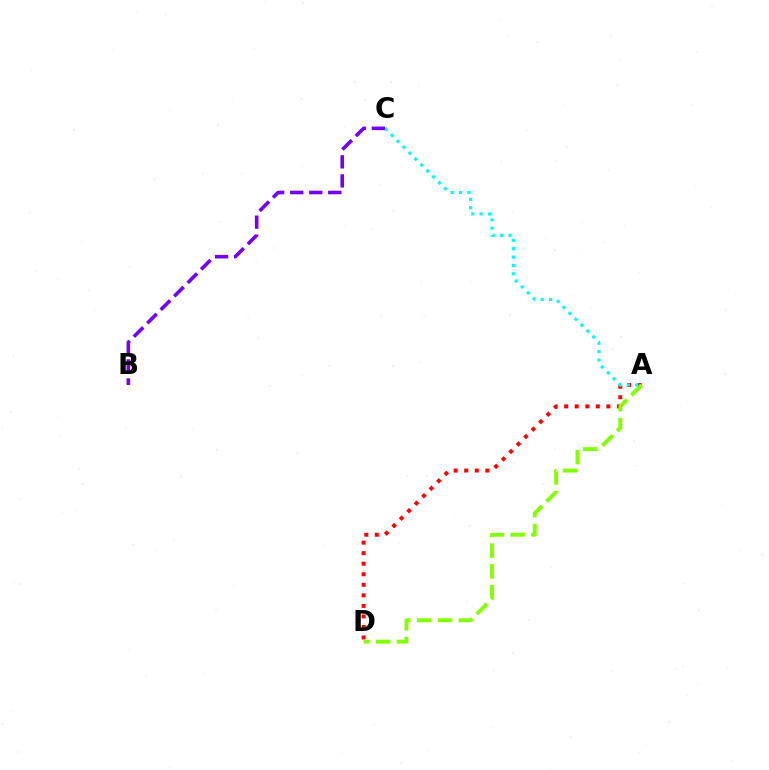{('A', 'D'): [{'color': '#ff0000', 'line_style': 'dotted', 'thickness': 2.86}, {'color': '#84ff00', 'line_style': 'dashed', 'thickness': 2.83}], ('A', 'C'): [{'color': '#00fff6', 'line_style': 'dotted', 'thickness': 2.28}], ('B', 'C'): [{'color': '#7200ff', 'line_style': 'dashed', 'thickness': 2.59}]}